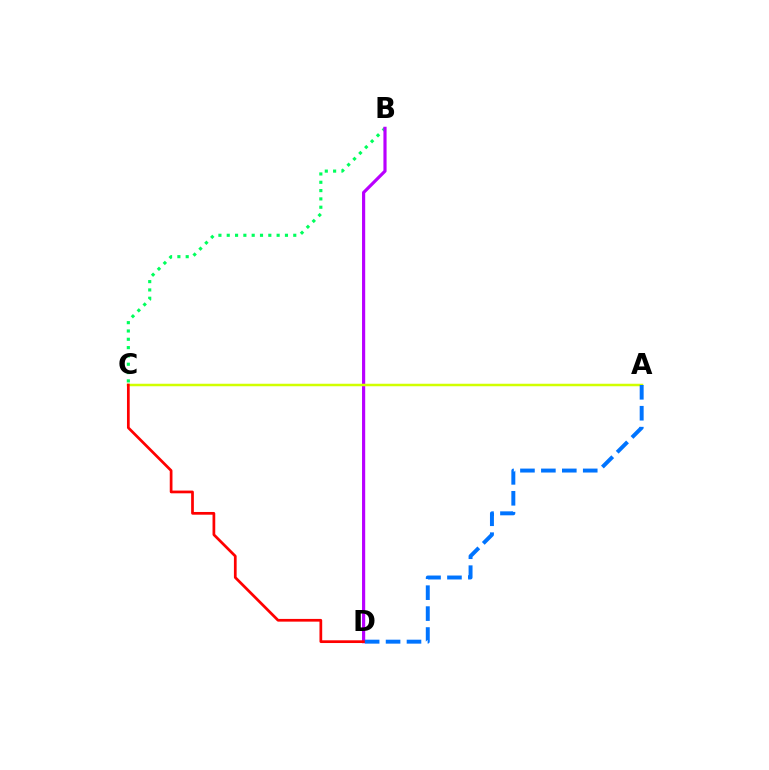{('B', 'C'): [{'color': '#00ff5c', 'line_style': 'dotted', 'thickness': 2.26}], ('B', 'D'): [{'color': '#b900ff', 'line_style': 'solid', 'thickness': 2.28}], ('A', 'C'): [{'color': '#d1ff00', 'line_style': 'solid', 'thickness': 1.8}], ('C', 'D'): [{'color': '#ff0000', 'line_style': 'solid', 'thickness': 1.96}], ('A', 'D'): [{'color': '#0074ff', 'line_style': 'dashed', 'thickness': 2.84}]}